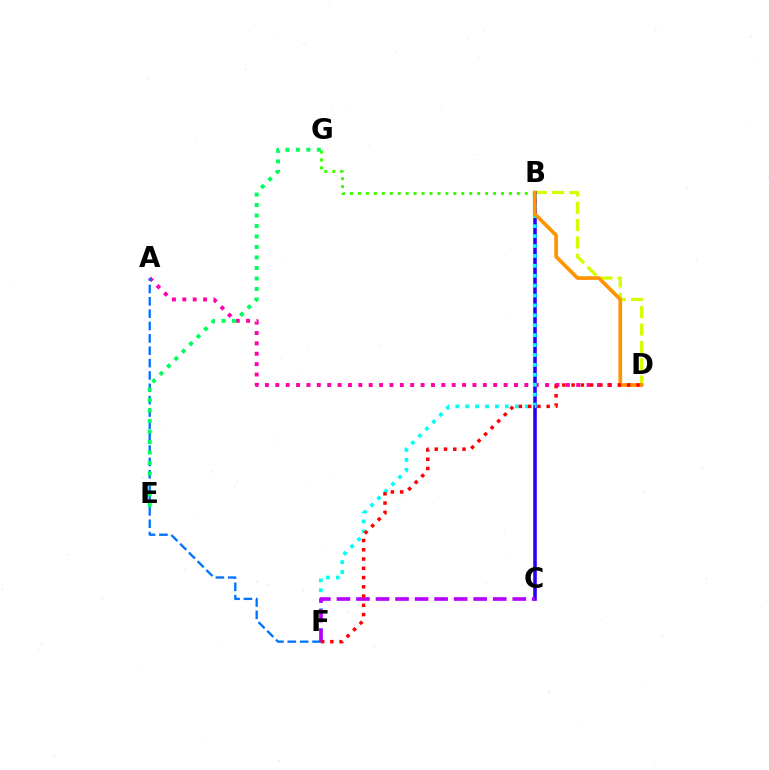{('B', 'D'): [{'color': '#d1ff00', 'line_style': 'dashed', 'thickness': 2.36}, {'color': '#ff9400', 'line_style': 'solid', 'thickness': 2.66}], ('B', 'G'): [{'color': '#3dff00', 'line_style': 'dotted', 'thickness': 2.16}], ('B', 'C'): [{'color': '#2500ff', 'line_style': 'solid', 'thickness': 2.57}], ('A', 'D'): [{'color': '#ff00ac', 'line_style': 'dotted', 'thickness': 2.82}], ('B', 'F'): [{'color': '#00fff6', 'line_style': 'dotted', 'thickness': 2.69}], ('A', 'F'): [{'color': '#0074ff', 'line_style': 'dashed', 'thickness': 1.68}], ('C', 'F'): [{'color': '#b900ff', 'line_style': 'dashed', 'thickness': 2.65}], ('D', 'F'): [{'color': '#ff0000', 'line_style': 'dotted', 'thickness': 2.52}], ('E', 'G'): [{'color': '#00ff5c', 'line_style': 'dotted', 'thickness': 2.85}]}